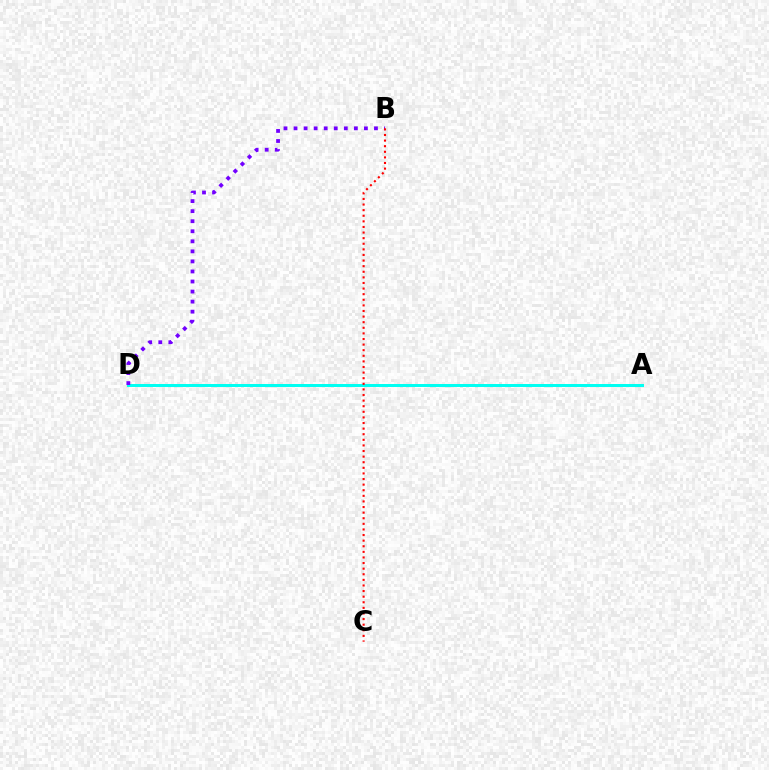{('A', 'D'): [{'color': '#84ff00', 'line_style': 'solid', 'thickness': 1.95}, {'color': '#00fff6', 'line_style': 'solid', 'thickness': 2.12}], ('B', 'D'): [{'color': '#7200ff', 'line_style': 'dotted', 'thickness': 2.73}], ('B', 'C'): [{'color': '#ff0000', 'line_style': 'dotted', 'thickness': 1.52}]}